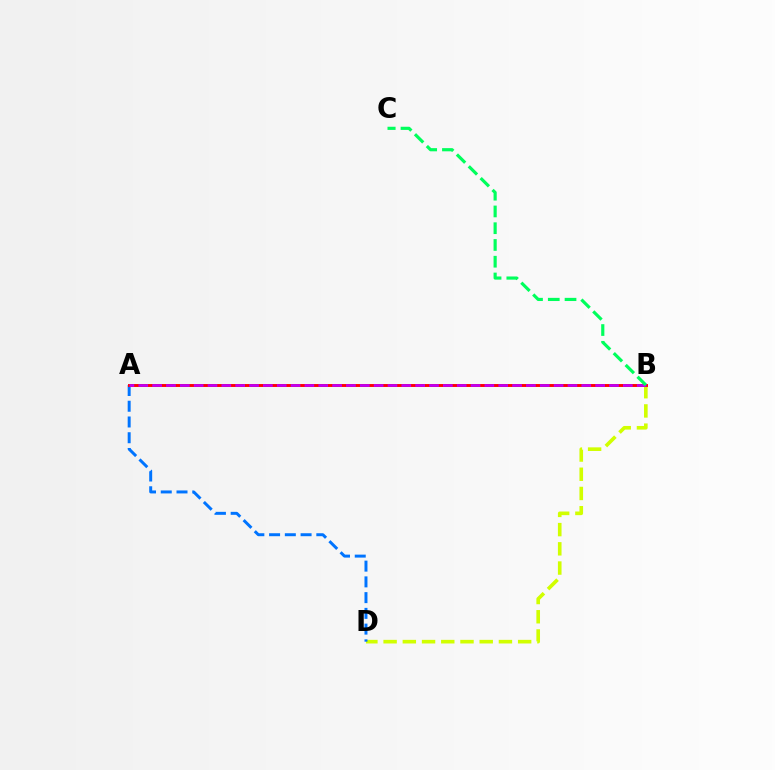{('B', 'D'): [{'color': '#d1ff00', 'line_style': 'dashed', 'thickness': 2.61}], ('A', 'D'): [{'color': '#0074ff', 'line_style': 'dashed', 'thickness': 2.14}], ('A', 'B'): [{'color': '#ff0000', 'line_style': 'solid', 'thickness': 2.1}, {'color': '#b900ff', 'line_style': 'dashed', 'thickness': 1.88}], ('B', 'C'): [{'color': '#00ff5c', 'line_style': 'dashed', 'thickness': 2.28}]}